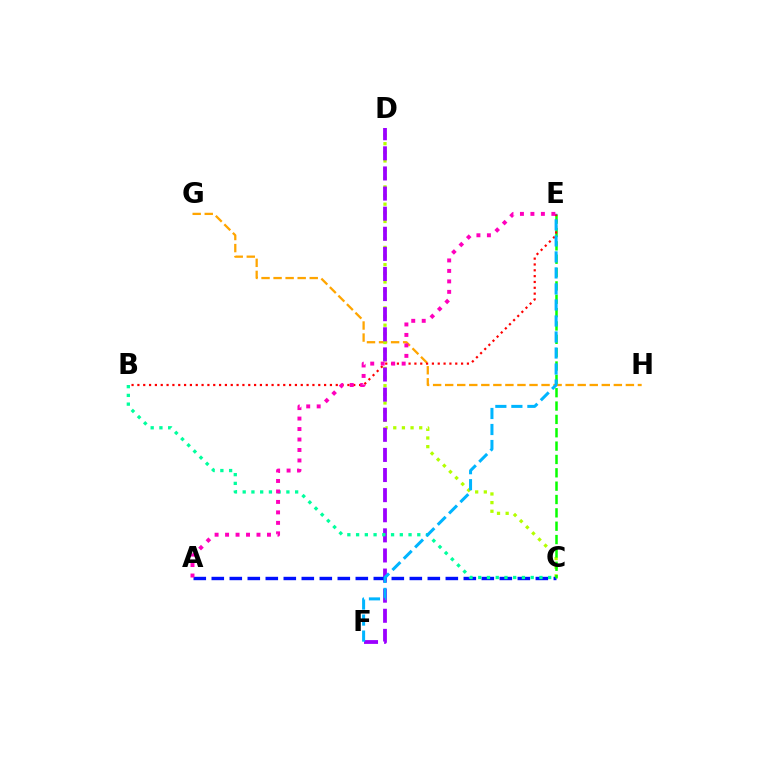{('G', 'H'): [{'color': '#ffa500', 'line_style': 'dashed', 'thickness': 1.64}], ('C', 'D'): [{'color': '#b3ff00', 'line_style': 'dotted', 'thickness': 2.35}], ('D', 'F'): [{'color': '#9b00ff', 'line_style': 'dashed', 'thickness': 2.73}], ('A', 'C'): [{'color': '#0010ff', 'line_style': 'dashed', 'thickness': 2.45}], ('C', 'E'): [{'color': '#08ff00', 'line_style': 'dashed', 'thickness': 1.81}], ('B', 'E'): [{'color': '#ff0000', 'line_style': 'dotted', 'thickness': 1.59}], ('B', 'C'): [{'color': '#00ff9d', 'line_style': 'dotted', 'thickness': 2.38}], ('E', 'F'): [{'color': '#00b5ff', 'line_style': 'dashed', 'thickness': 2.18}], ('A', 'E'): [{'color': '#ff00bd', 'line_style': 'dotted', 'thickness': 2.85}]}